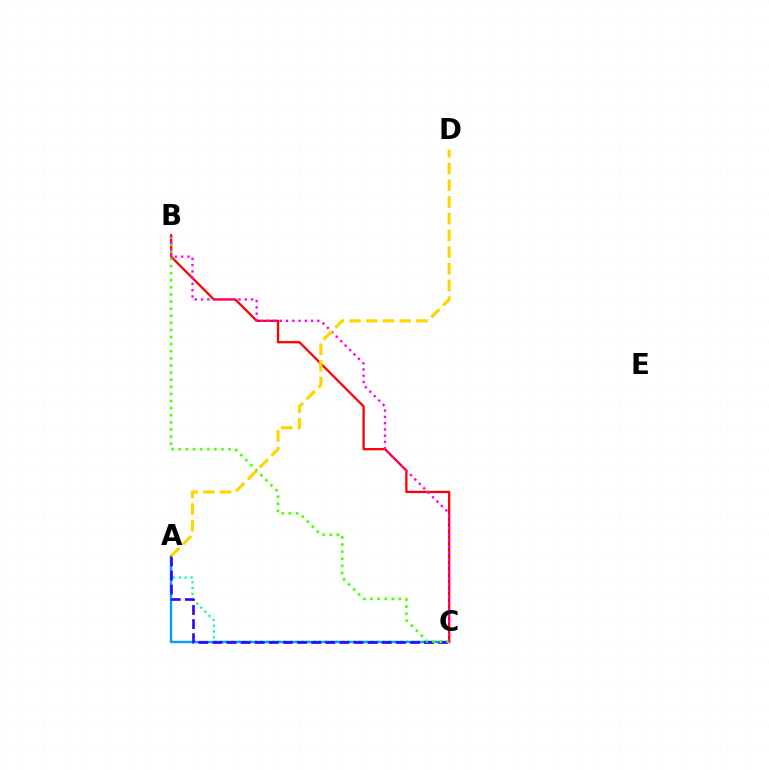{('A', 'C'): [{'color': '#00ff86', 'line_style': 'dotted', 'thickness': 1.58}, {'color': '#009eff', 'line_style': 'solid', 'thickness': 1.7}, {'color': '#3700ff', 'line_style': 'dashed', 'thickness': 1.92}], ('B', 'C'): [{'color': '#ff0000', 'line_style': 'solid', 'thickness': 1.64}, {'color': '#4fff00', 'line_style': 'dotted', 'thickness': 1.93}, {'color': '#ff00ed', 'line_style': 'dotted', 'thickness': 1.7}], ('A', 'D'): [{'color': '#ffd500', 'line_style': 'dashed', 'thickness': 2.27}]}